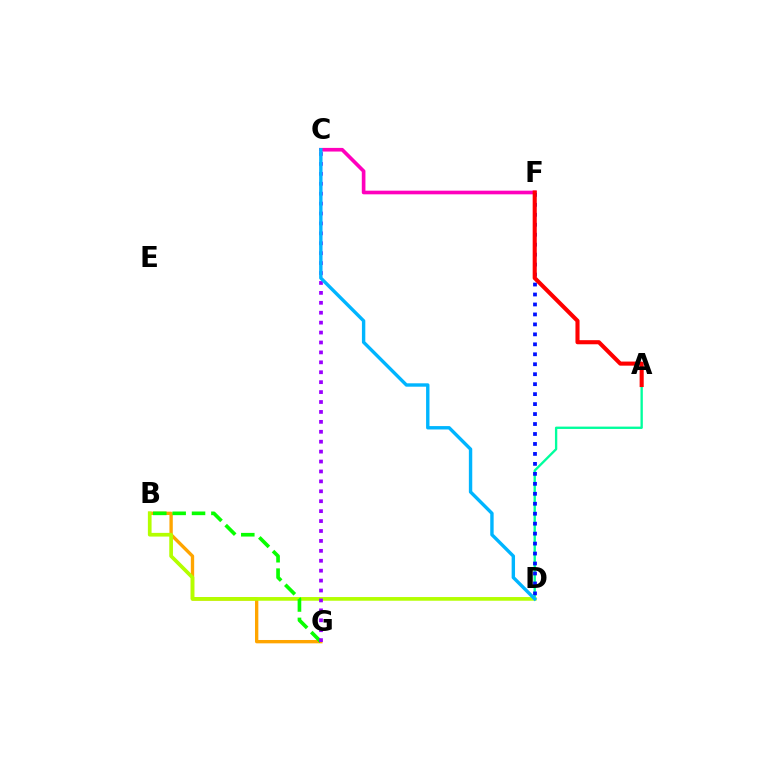{('A', 'D'): [{'color': '#00ff9d', 'line_style': 'solid', 'thickness': 1.69}], ('B', 'G'): [{'color': '#ffa500', 'line_style': 'solid', 'thickness': 2.41}, {'color': '#08ff00', 'line_style': 'dashed', 'thickness': 2.63}], ('C', 'F'): [{'color': '#ff00bd', 'line_style': 'solid', 'thickness': 2.63}], ('B', 'D'): [{'color': '#b3ff00', 'line_style': 'solid', 'thickness': 2.66}], ('D', 'F'): [{'color': '#0010ff', 'line_style': 'dotted', 'thickness': 2.71}], ('A', 'F'): [{'color': '#ff0000', 'line_style': 'solid', 'thickness': 2.95}], ('C', 'G'): [{'color': '#9b00ff', 'line_style': 'dotted', 'thickness': 2.7}], ('C', 'D'): [{'color': '#00b5ff', 'line_style': 'solid', 'thickness': 2.44}]}